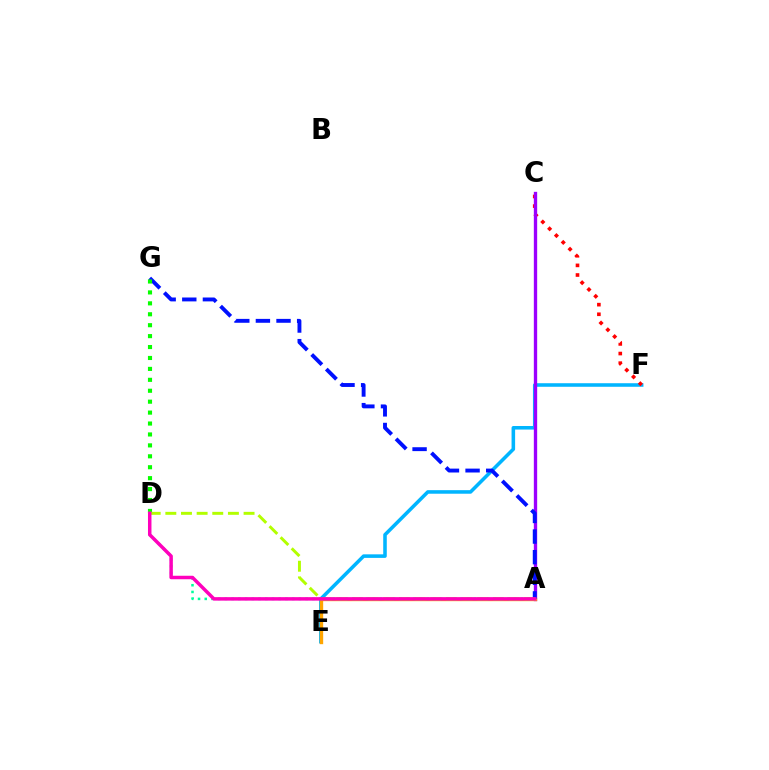{('E', 'F'): [{'color': '#00b5ff', 'line_style': 'solid', 'thickness': 2.56}], ('C', 'F'): [{'color': '#ff0000', 'line_style': 'dotted', 'thickness': 2.62}], ('A', 'C'): [{'color': '#9b00ff', 'line_style': 'solid', 'thickness': 2.4}], ('A', 'E'): [{'color': '#ffa500', 'line_style': 'solid', 'thickness': 2.41}], ('A', 'G'): [{'color': '#0010ff', 'line_style': 'dashed', 'thickness': 2.8}], ('D', 'G'): [{'color': '#08ff00', 'line_style': 'dotted', 'thickness': 2.97}], ('A', 'D'): [{'color': '#00ff9d', 'line_style': 'dotted', 'thickness': 1.83}, {'color': '#b3ff00', 'line_style': 'dashed', 'thickness': 2.13}, {'color': '#ff00bd', 'line_style': 'solid', 'thickness': 2.51}]}